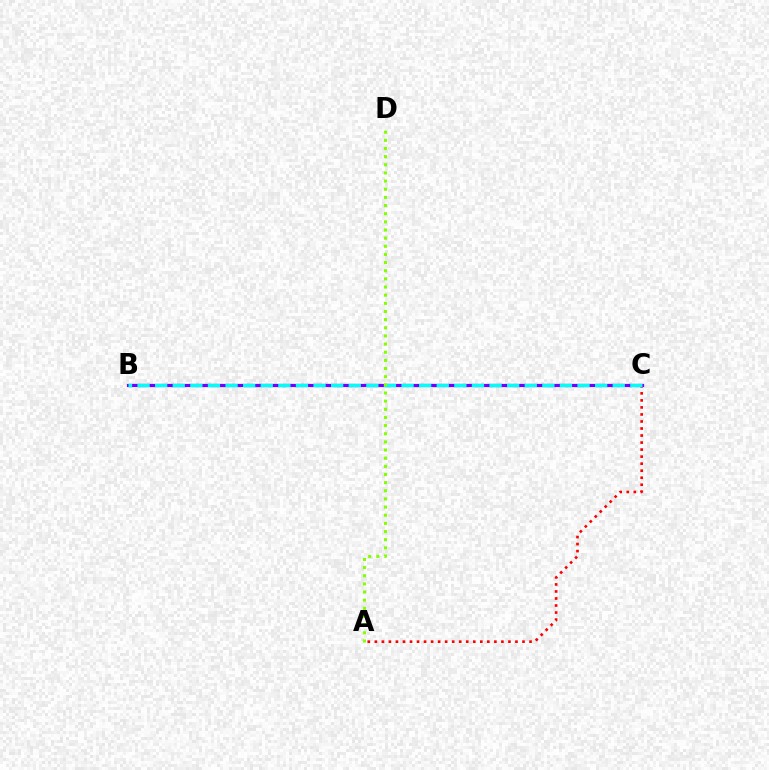{('A', 'C'): [{'color': '#ff0000', 'line_style': 'dotted', 'thickness': 1.91}], ('B', 'C'): [{'color': '#7200ff', 'line_style': 'solid', 'thickness': 2.33}, {'color': '#00fff6', 'line_style': 'dashed', 'thickness': 2.39}], ('A', 'D'): [{'color': '#84ff00', 'line_style': 'dotted', 'thickness': 2.21}]}